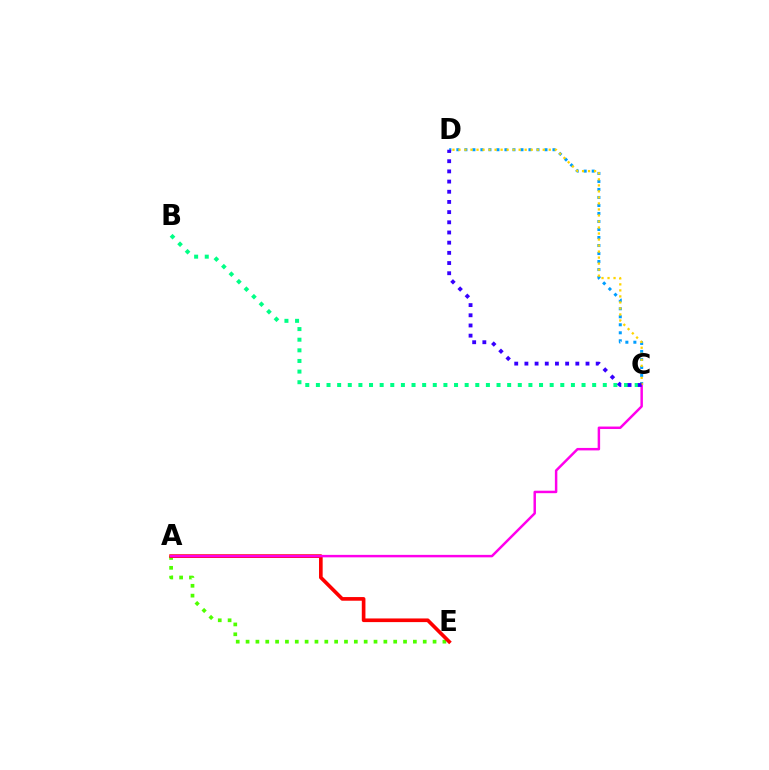{('A', 'E'): [{'color': '#4fff00', 'line_style': 'dotted', 'thickness': 2.67}, {'color': '#ff0000', 'line_style': 'solid', 'thickness': 2.63}], ('C', 'D'): [{'color': '#009eff', 'line_style': 'dotted', 'thickness': 2.18}, {'color': '#ffd500', 'line_style': 'dotted', 'thickness': 1.64}, {'color': '#3700ff', 'line_style': 'dotted', 'thickness': 2.77}], ('B', 'C'): [{'color': '#00ff86', 'line_style': 'dotted', 'thickness': 2.89}], ('A', 'C'): [{'color': '#ff00ed', 'line_style': 'solid', 'thickness': 1.78}]}